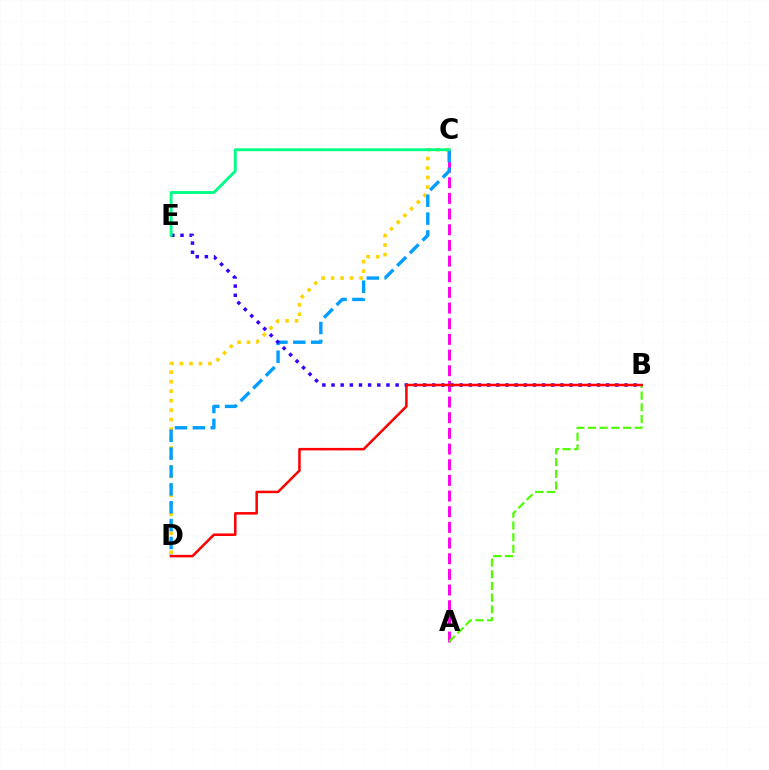{('C', 'D'): [{'color': '#ffd500', 'line_style': 'dotted', 'thickness': 2.58}, {'color': '#009eff', 'line_style': 'dashed', 'thickness': 2.43}], ('A', 'C'): [{'color': '#ff00ed', 'line_style': 'dashed', 'thickness': 2.13}], ('A', 'B'): [{'color': '#4fff00', 'line_style': 'dashed', 'thickness': 1.59}], ('B', 'E'): [{'color': '#3700ff', 'line_style': 'dotted', 'thickness': 2.49}], ('C', 'E'): [{'color': '#00ff86', 'line_style': 'solid', 'thickness': 2.08}], ('B', 'D'): [{'color': '#ff0000', 'line_style': 'solid', 'thickness': 1.81}]}